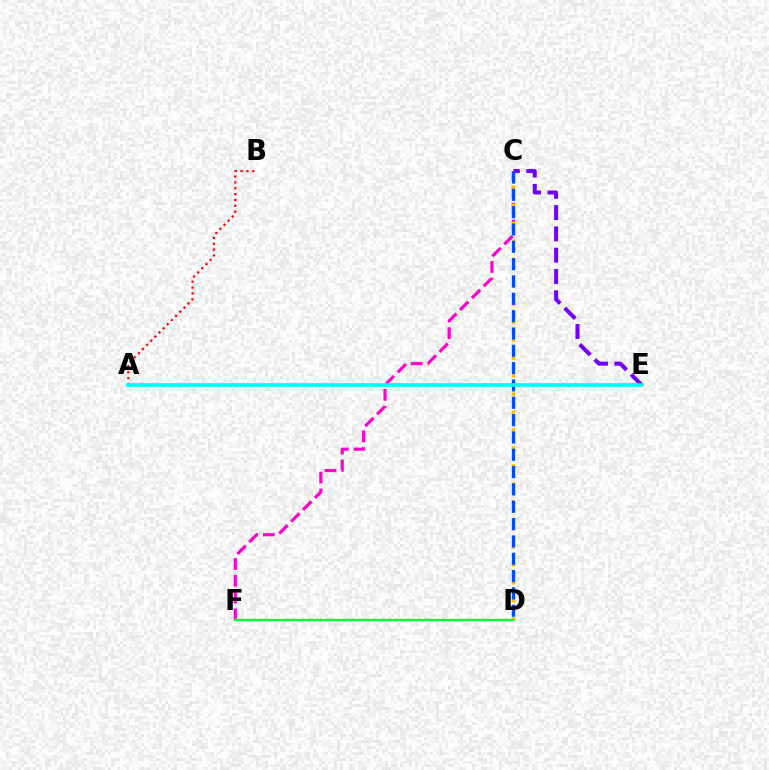{('C', 'E'): [{'color': '#7200ff', 'line_style': 'dashed', 'thickness': 2.89}], ('D', 'F'): [{'color': '#84ff00', 'line_style': 'dotted', 'thickness': 1.54}, {'color': '#00ff39', 'line_style': 'solid', 'thickness': 1.65}], ('C', 'F'): [{'color': '#ff00cf', 'line_style': 'dashed', 'thickness': 2.28}], ('C', 'D'): [{'color': '#ffbd00', 'line_style': 'dotted', 'thickness': 2.44}, {'color': '#004bff', 'line_style': 'dashed', 'thickness': 2.35}], ('A', 'B'): [{'color': '#ff0000', 'line_style': 'dotted', 'thickness': 1.59}], ('A', 'E'): [{'color': '#00fff6', 'line_style': 'solid', 'thickness': 2.64}]}